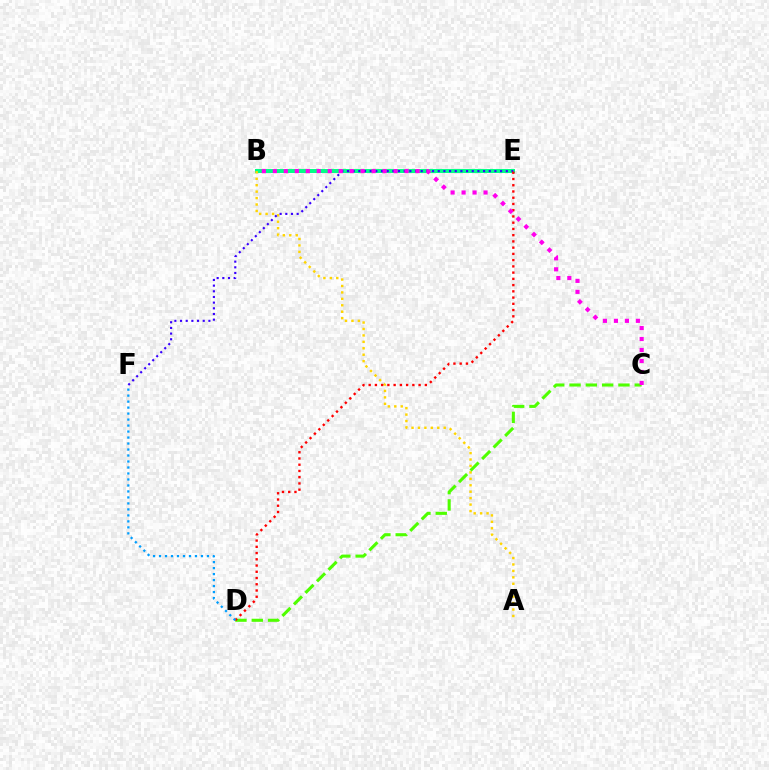{('B', 'E'): [{'color': '#00ff86', 'line_style': 'solid', 'thickness': 2.87}], ('A', 'B'): [{'color': '#ffd500', 'line_style': 'dotted', 'thickness': 1.75}], ('E', 'F'): [{'color': '#3700ff', 'line_style': 'dotted', 'thickness': 1.54}], ('C', 'D'): [{'color': '#4fff00', 'line_style': 'dashed', 'thickness': 2.22}], ('D', 'E'): [{'color': '#ff0000', 'line_style': 'dotted', 'thickness': 1.7}], ('B', 'C'): [{'color': '#ff00ed', 'line_style': 'dotted', 'thickness': 2.98}], ('D', 'F'): [{'color': '#009eff', 'line_style': 'dotted', 'thickness': 1.63}]}